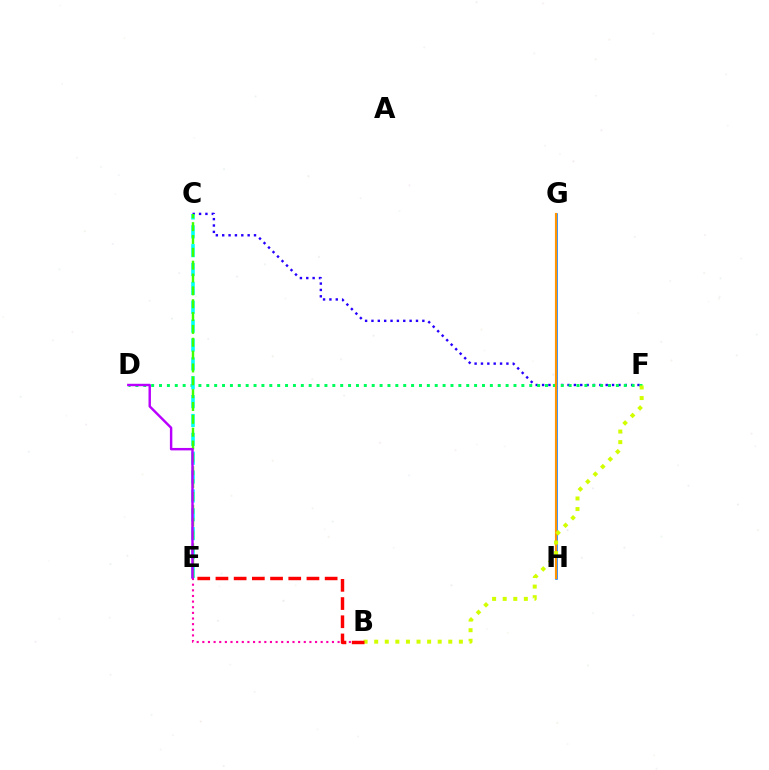{('C', 'F'): [{'color': '#2500ff', 'line_style': 'dotted', 'thickness': 1.73}], ('D', 'F'): [{'color': '#00ff5c', 'line_style': 'dotted', 'thickness': 2.14}], ('C', 'E'): [{'color': '#00fff6', 'line_style': 'dashed', 'thickness': 2.56}, {'color': '#3dff00', 'line_style': 'dashed', 'thickness': 1.75}], ('B', 'E'): [{'color': '#ff00ac', 'line_style': 'dotted', 'thickness': 1.53}, {'color': '#ff0000', 'line_style': 'dashed', 'thickness': 2.47}], ('G', 'H'): [{'color': '#0074ff', 'line_style': 'solid', 'thickness': 1.81}, {'color': '#ff9400', 'line_style': 'solid', 'thickness': 1.55}], ('D', 'E'): [{'color': '#b900ff', 'line_style': 'solid', 'thickness': 1.75}], ('B', 'F'): [{'color': '#d1ff00', 'line_style': 'dotted', 'thickness': 2.88}]}